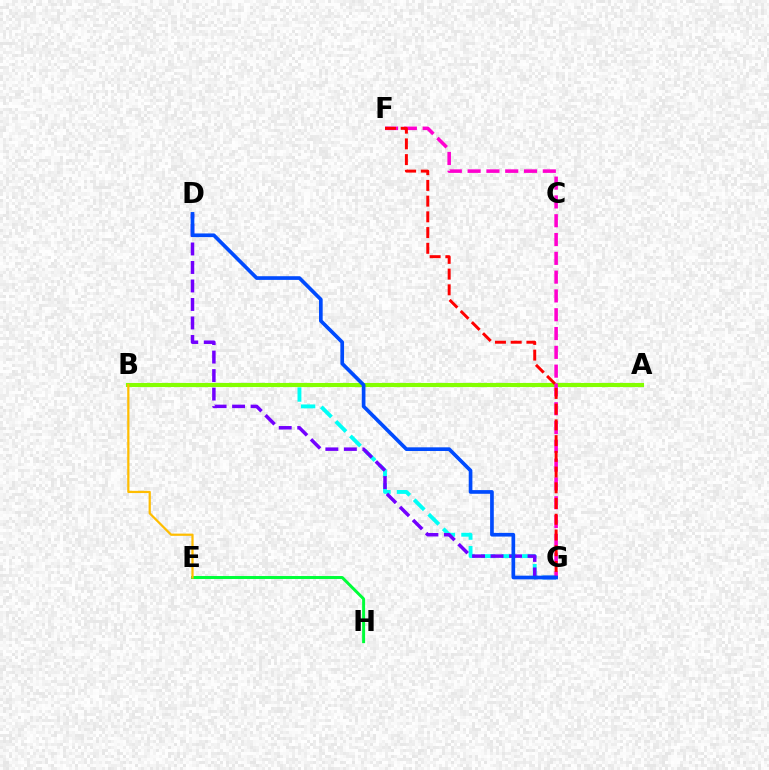{('B', 'G'): [{'color': '#00fff6', 'line_style': 'dashed', 'thickness': 2.79}], ('E', 'H'): [{'color': '#00ff39', 'line_style': 'solid', 'thickness': 2.13}], ('A', 'B'): [{'color': '#84ff00', 'line_style': 'solid', 'thickness': 2.97}], ('F', 'G'): [{'color': '#ff00cf', 'line_style': 'dashed', 'thickness': 2.55}, {'color': '#ff0000', 'line_style': 'dashed', 'thickness': 2.14}], ('D', 'G'): [{'color': '#7200ff', 'line_style': 'dashed', 'thickness': 2.51}, {'color': '#004bff', 'line_style': 'solid', 'thickness': 2.65}], ('B', 'E'): [{'color': '#ffbd00', 'line_style': 'solid', 'thickness': 1.61}]}